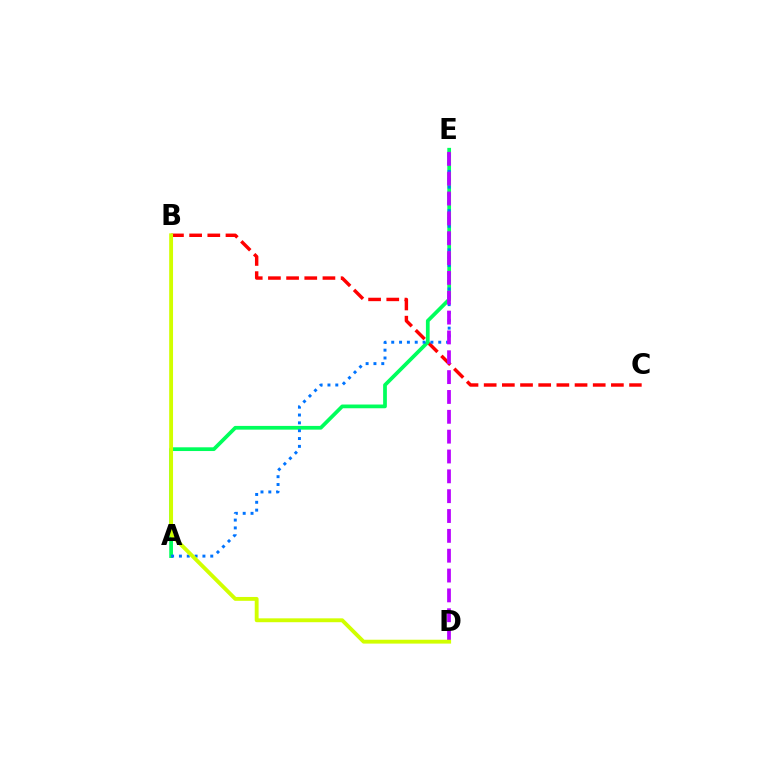{('B', 'C'): [{'color': '#ff0000', 'line_style': 'dashed', 'thickness': 2.47}], ('A', 'E'): [{'color': '#00ff5c', 'line_style': 'solid', 'thickness': 2.69}, {'color': '#0074ff', 'line_style': 'dotted', 'thickness': 2.13}], ('D', 'E'): [{'color': '#b900ff', 'line_style': 'dashed', 'thickness': 2.7}], ('B', 'D'): [{'color': '#d1ff00', 'line_style': 'solid', 'thickness': 2.78}]}